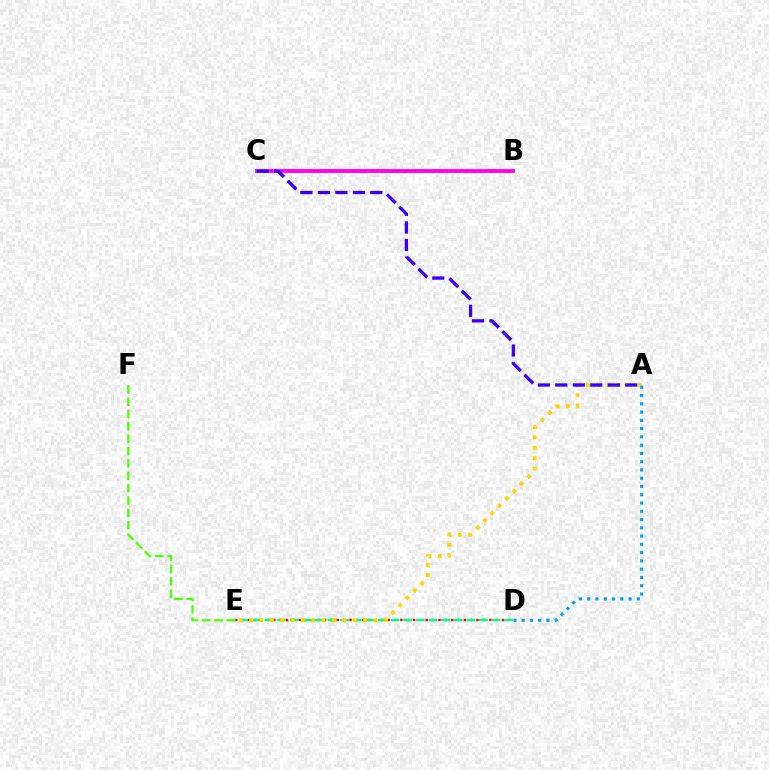{('D', 'E'): [{'color': '#ff0000', 'line_style': 'dotted', 'thickness': 1.73}, {'color': '#00ff86', 'line_style': 'dashed', 'thickness': 1.71}], ('B', 'C'): [{'color': '#ff00ed', 'line_style': 'solid', 'thickness': 2.79}], ('A', 'E'): [{'color': '#ffd500', 'line_style': 'dotted', 'thickness': 2.81}], ('A', 'C'): [{'color': '#3700ff', 'line_style': 'dashed', 'thickness': 2.38}], ('E', 'F'): [{'color': '#4fff00', 'line_style': 'dashed', 'thickness': 1.68}], ('A', 'D'): [{'color': '#009eff', 'line_style': 'dotted', 'thickness': 2.25}]}